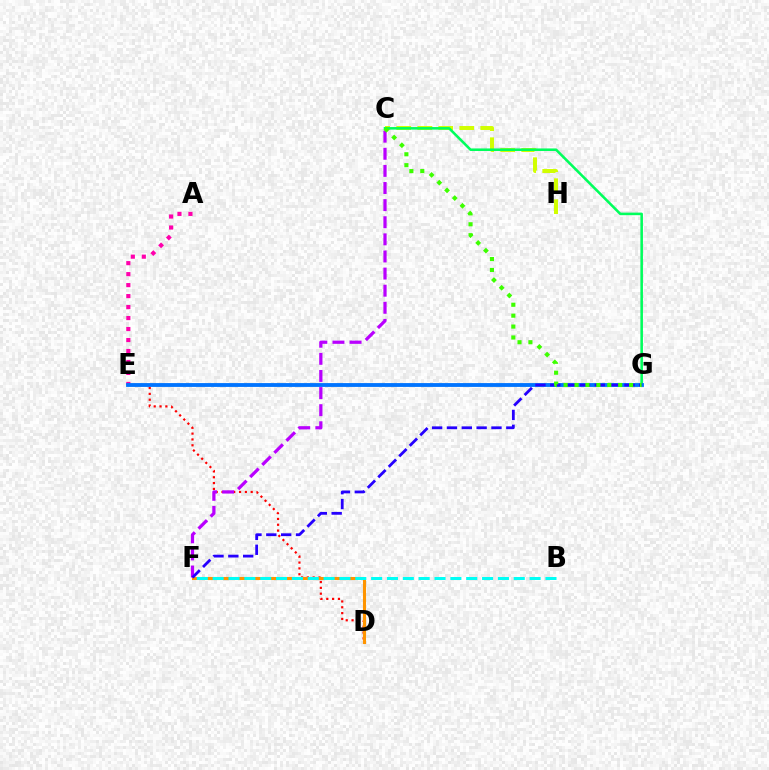{('D', 'E'): [{'color': '#ff0000', 'line_style': 'dotted', 'thickness': 1.58}], ('A', 'E'): [{'color': '#ff00ac', 'line_style': 'dotted', 'thickness': 2.98}], ('C', 'H'): [{'color': '#d1ff00', 'line_style': 'dashed', 'thickness': 2.85}], ('C', 'G'): [{'color': '#00ff5c', 'line_style': 'solid', 'thickness': 1.85}, {'color': '#3dff00', 'line_style': 'dotted', 'thickness': 2.96}], ('D', 'F'): [{'color': '#ff9400', 'line_style': 'solid', 'thickness': 2.22}], ('B', 'F'): [{'color': '#00fff6', 'line_style': 'dashed', 'thickness': 2.15}], ('C', 'F'): [{'color': '#b900ff', 'line_style': 'dashed', 'thickness': 2.32}], ('E', 'G'): [{'color': '#0074ff', 'line_style': 'solid', 'thickness': 2.75}], ('F', 'G'): [{'color': '#2500ff', 'line_style': 'dashed', 'thickness': 2.02}]}